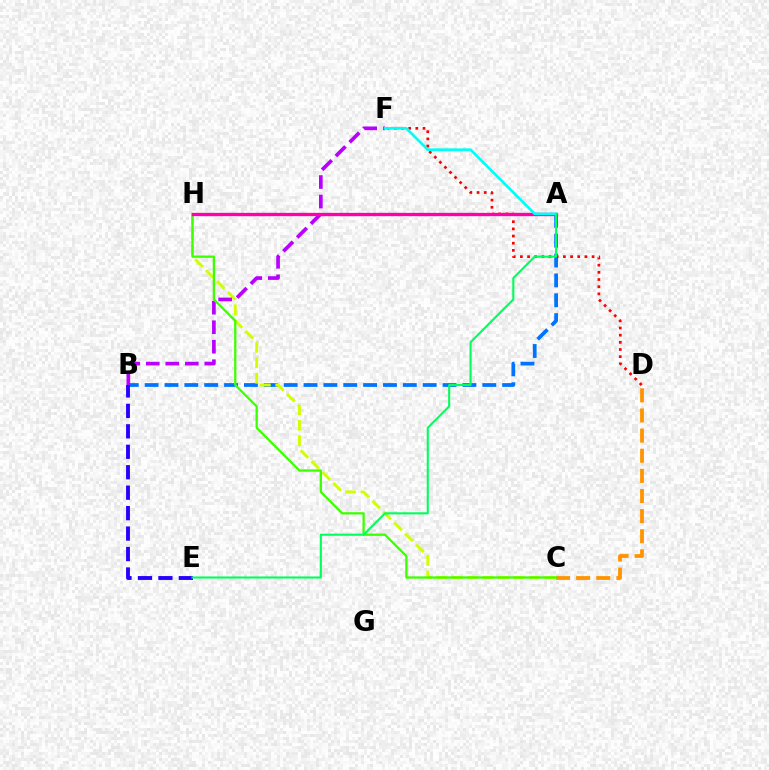{('A', 'B'): [{'color': '#0074ff', 'line_style': 'dashed', 'thickness': 2.7}], ('C', 'H'): [{'color': '#d1ff00', 'line_style': 'dashed', 'thickness': 2.1}, {'color': '#3dff00', 'line_style': 'solid', 'thickness': 1.64}], ('D', 'F'): [{'color': '#ff0000', 'line_style': 'dotted', 'thickness': 1.95}], ('B', 'F'): [{'color': '#b900ff', 'line_style': 'dashed', 'thickness': 2.65}], ('B', 'E'): [{'color': '#2500ff', 'line_style': 'dashed', 'thickness': 2.78}], ('C', 'D'): [{'color': '#ff9400', 'line_style': 'dashed', 'thickness': 2.73}], ('A', 'H'): [{'color': '#ff00ac', 'line_style': 'solid', 'thickness': 2.39}], ('A', 'F'): [{'color': '#00fff6', 'line_style': 'solid', 'thickness': 1.95}], ('A', 'E'): [{'color': '#00ff5c', 'line_style': 'solid', 'thickness': 1.51}]}